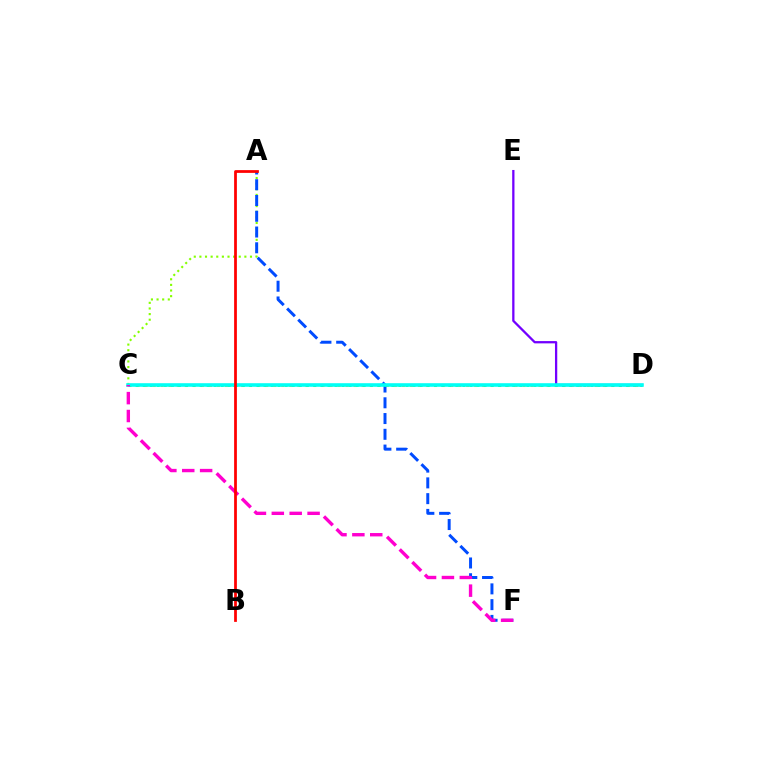{('A', 'C'): [{'color': '#84ff00', 'line_style': 'dotted', 'thickness': 1.53}], ('A', 'F'): [{'color': '#004bff', 'line_style': 'dashed', 'thickness': 2.14}], ('C', 'D'): [{'color': '#ffbd00', 'line_style': 'dotted', 'thickness': 2.18}, {'color': '#00ff39', 'line_style': 'dotted', 'thickness': 1.93}, {'color': '#00fff6', 'line_style': 'solid', 'thickness': 2.58}], ('D', 'E'): [{'color': '#7200ff', 'line_style': 'solid', 'thickness': 1.64}], ('C', 'F'): [{'color': '#ff00cf', 'line_style': 'dashed', 'thickness': 2.43}], ('A', 'B'): [{'color': '#ff0000', 'line_style': 'solid', 'thickness': 1.99}]}